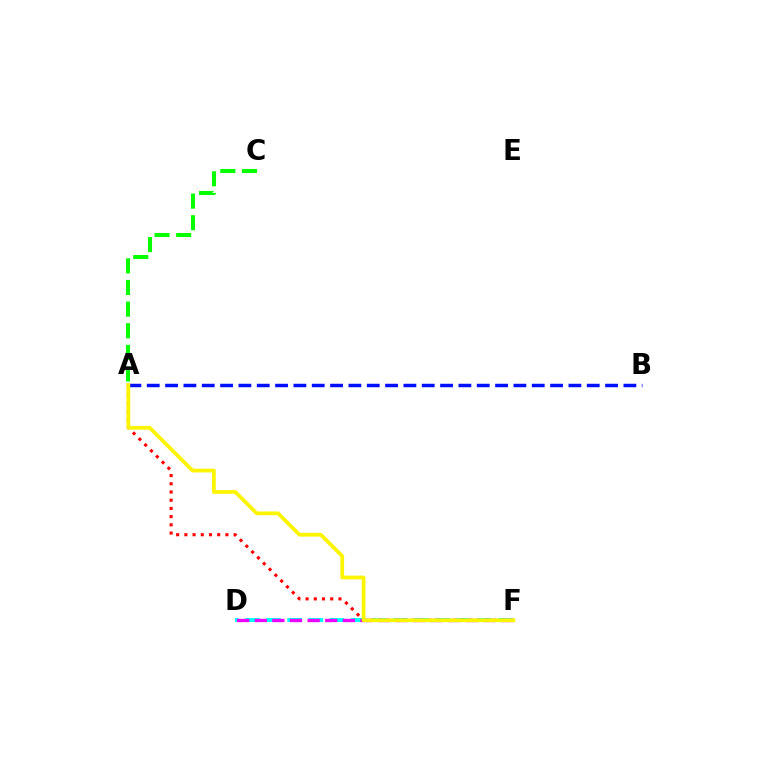{('D', 'F'): [{'color': '#00fff6', 'line_style': 'dashed', 'thickness': 2.87}, {'color': '#ee00ff', 'line_style': 'dashed', 'thickness': 2.39}], ('A', 'F'): [{'color': '#ff0000', 'line_style': 'dotted', 'thickness': 2.23}, {'color': '#fcf500', 'line_style': 'solid', 'thickness': 2.7}], ('A', 'C'): [{'color': '#08ff00', 'line_style': 'dashed', 'thickness': 2.94}], ('A', 'B'): [{'color': '#0010ff', 'line_style': 'dashed', 'thickness': 2.49}]}